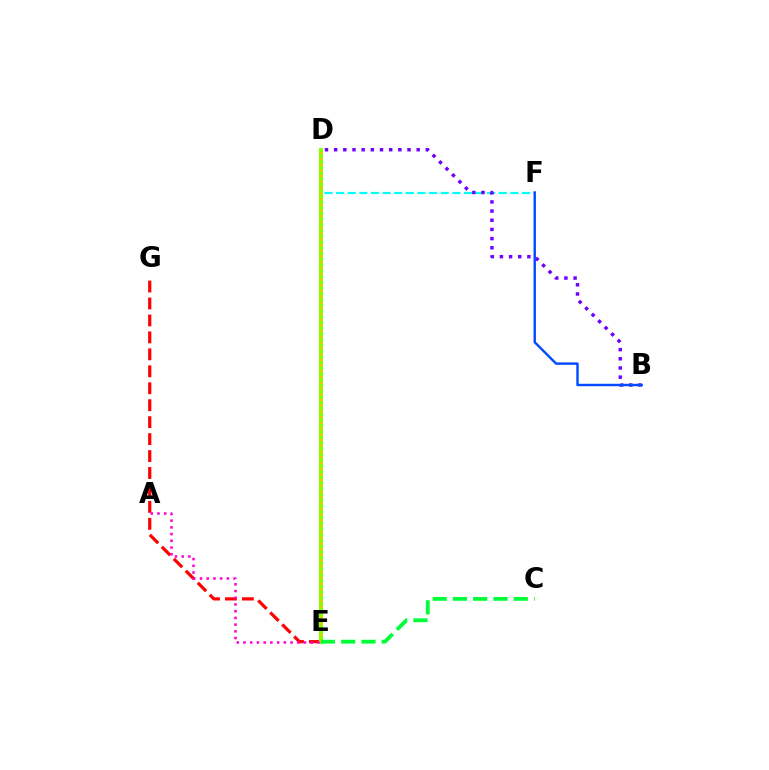{('E', 'G'): [{'color': '#ff0000', 'line_style': 'dashed', 'thickness': 2.3}], ('D', 'F'): [{'color': '#00fff6', 'line_style': 'dashed', 'thickness': 1.58}], ('D', 'E'): [{'color': '#84ff00', 'line_style': 'solid', 'thickness': 2.95}, {'color': '#ffbd00', 'line_style': 'dotted', 'thickness': 1.56}], ('A', 'E'): [{'color': '#ff00cf', 'line_style': 'dotted', 'thickness': 1.83}], ('B', 'D'): [{'color': '#7200ff', 'line_style': 'dotted', 'thickness': 2.49}], ('C', 'E'): [{'color': '#00ff39', 'line_style': 'dashed', 'thickness': 2.76}], ('B', 'F'): [{'color': '#004bff', 'line_style': 'solid', 'thickness': 1.74}]}